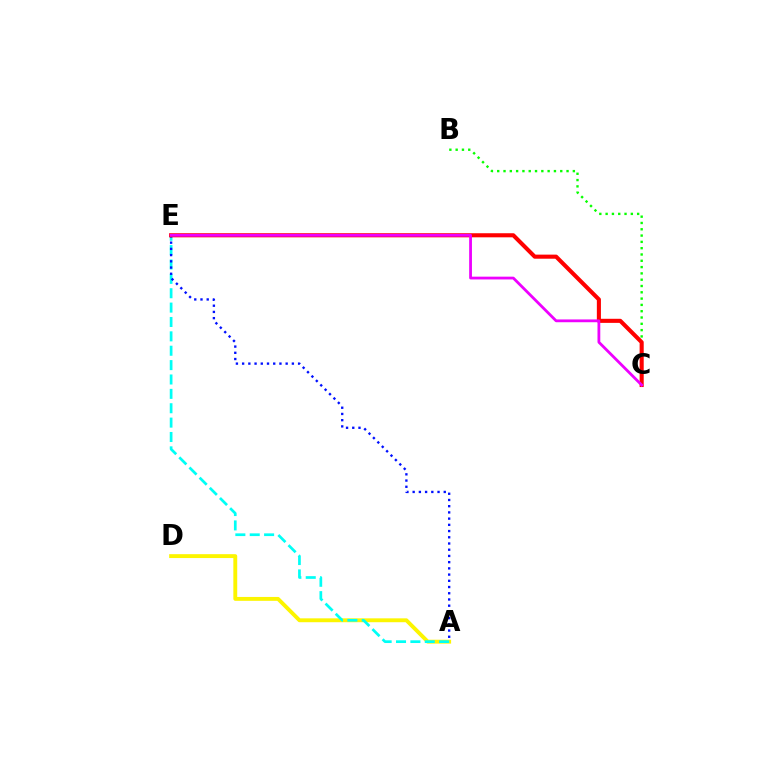{('B', 'C'): [{'color': '#08ff00', 'line_style': 'dotted', 'thickness': 1.71}], ('A', 'D'): [{'color': '#fcf500', 'line_style': 'solid', 'thickness': 2.79}], ('A', 'E'): [{'color': '#00fff6', 'line_style': 'dashed', 'thickness': 1.95}, {'color': '#0010ff', 'line_style': 'dotted', 'thickness': 1.69}], ('C', 'E'): [{'color': '#ff0000', 'line_style': 'solid', 'thickness': 2.94}, {'color': '#ee00ff', 'line_style': 'solid', 'thickness': 2.01}]}